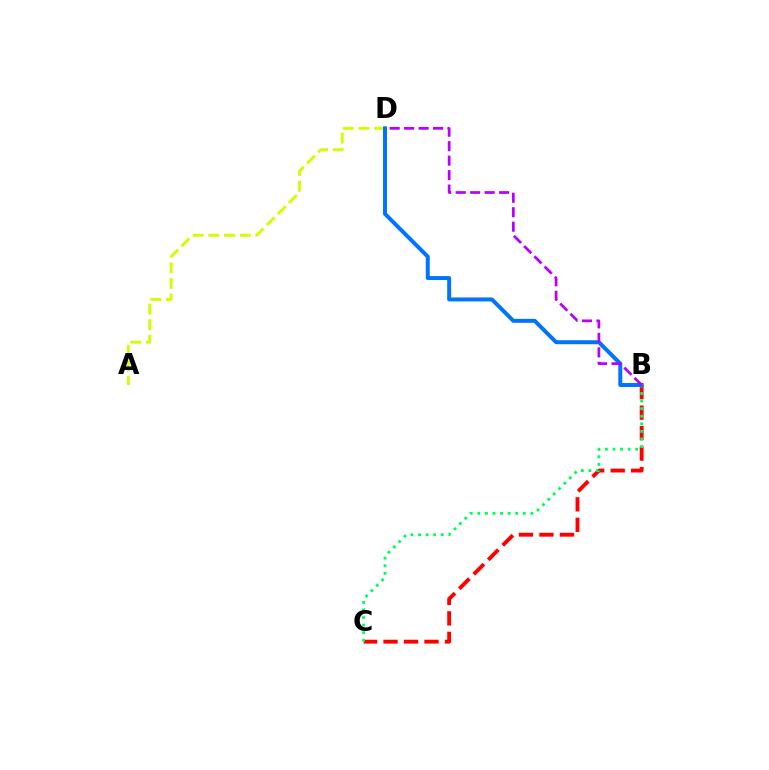{('B', 'C'): [{'color': '#ff0000', 'line_style': 'dashed', 'thickness': 2.78}, {'color': '#00ff5c', 'line_style': 'dotted', 'thickness': 2.06}], ('A', 'D'): [{'color': '#d1ff00', 'line_style': 'dashed', 'thickness': 2.13}], ('B', 'D'): [{'color': '#0074ff', 'line_style': 'solid', 'thickness': 2.86}, {'color': '#b900ff', 'line_style': 'dashed', 'thickness': 1.97}]}